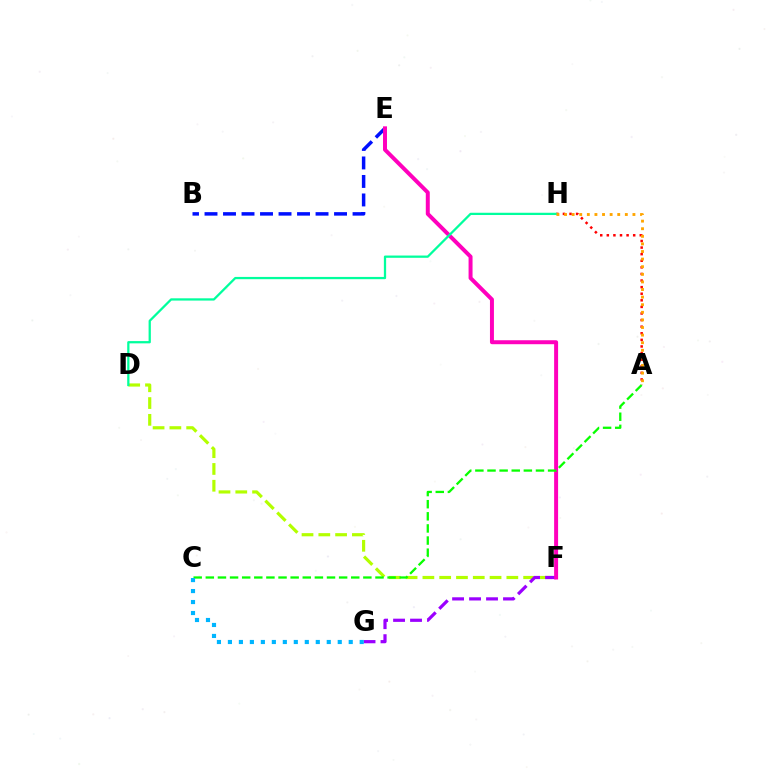{('A', 'H'): [{'color': '#ff0000', 'line_style': 'dotted', 'thickness': 1.79}, {'color': '#ffa500', 'line_style': 'dotted', 'thickness': 2.06}], ('D', 'F'): [{'color': '#b3ff00', 'line_style': 'dashed', 'thickness': 2.28}], ('B', 'E'): [{'color': '#0010ff', 'line_style': 'dashed', 'thickness': 2.51}], ('F', 'G'): [{'color': '#9b00ff', 'line_style': 'dashed', 'thickness': 2.31}], ('E', 'F'): [{'color': '#ff00bd', 'line_style': 'solid', 'thickness': 2.86}], ('D', 'H'): [{'color': '#00ff9d', 'line_style': 'solid', 'thickness': 1.63}], ('A', 'C'): [{'color': '#08ff00', 'line_style': 'dashed', 'thickness': 1.65}], ('C', 'G'): [{'color': '#00b5ff', 'line_style': 'dotted', 'thickness': 2.98}]}